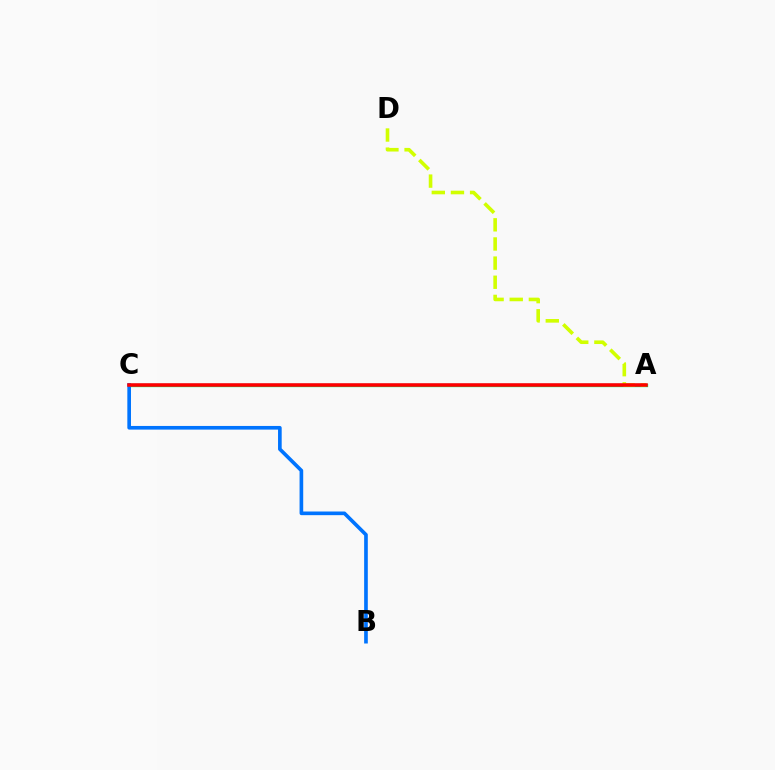{('A', 'C'): [{'color': '#00ff5c', 'line_style': 'solid', 'thickness': 2.38}, {'color': '#b900ff', 'line_style': 'solid', 'thickness': 1.59}, {'color': '#ff0000', 'line_style': 'solid', 'thickness': 2.52}], ('A', 'D'): [{'color': '#d1ff00', 'line_style': 'dashed', 'thickness': 2.6}], ('B', 'C'): [{'color': '#0074ff', 'line_style': 'solid', 'thickness': 2.63}]}